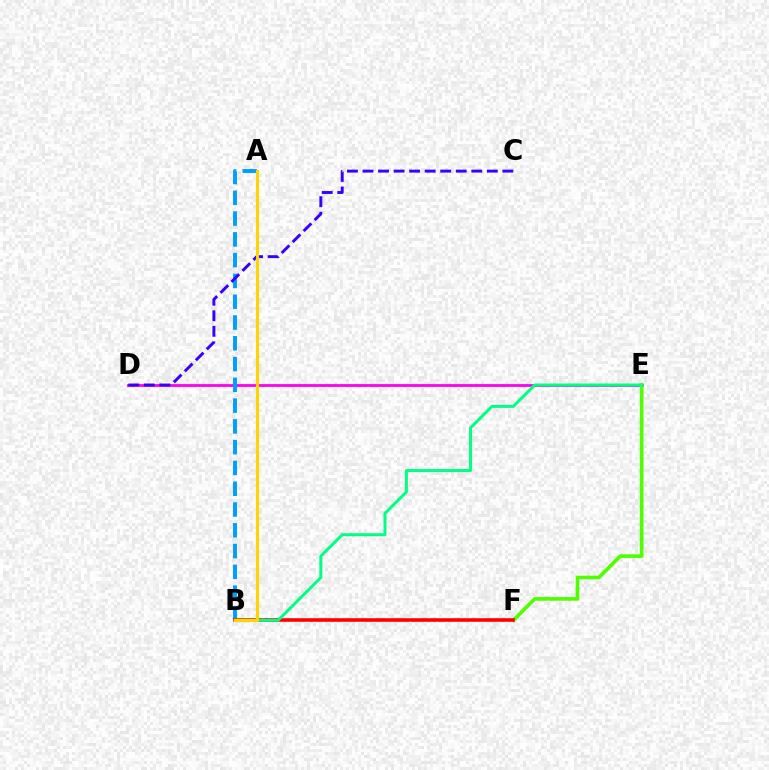{('D', 'E'): [{'color': '#ff00ed', 'line_style': 'solid', 'thickness': 2.0}], ('A', 'B'): [{'color': '#009eff', 'line_style': 'dashed', 'thickness': 2.82}, {'color': '#ffd500', 'line_style': 'solid', 'thickness': 2.23}], ('E', 'F'): [{'color': '#4fff00', 'line_style': 'solid', 'thickness': 2.62}], ('B', 'F'): [{'color': '#ff0000', 'line_style': 'solid', 'thickness': 2.58}], ('B', 'E'): [{'color': '#00ff86', 'line_style': 'solid', 'thickness': 2.16}], ('C', 'D'): [{'color': '#3700ff', 'line_style': 'dashed', 'thickness': 2.11}]}